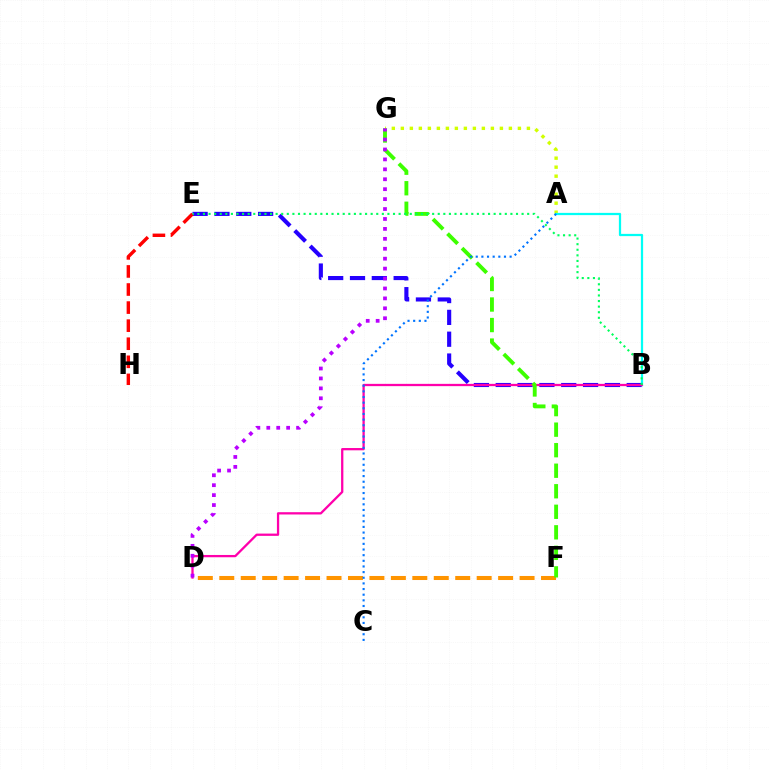{('A', 'G'): [{'color': '#d1ff00', 'line_style': 'dotted', 'thickness': 2.45}], ('A', 'B'): [{'color': '#00fff6', 'line_style': 'solid', 'thickness': 1.61}], ('B', 'E'): [{'color': '#2500ff', 'line_style': 'dashed', 'thickness': 2.97}, {'color': '#00ff5c', 'line_style': 'dotted', 'thickness': 1.52}], ('B', 'D'): [{'color': '#ff00ac', 'line_style': 'solid', 'thickness': 1.64}], ('D', 'F'): [{'color': '#ff9400', 'line_style': 'dashed', 'thickness': 2.91}], ('F', 'G'): [{'color': '#3dff00', 'line_style': 'dashed', 'thickness': 2.79}], ('D', 'G'): [{'color': '#b900ff', 'line_style': 'dotted', 'thickness': 2.7}], ('E', 'H'): [{'color': '#ff0000', 'line_style': 'dashed', 'thickness': 2.45}], ('A', 'C'): [{'color': '#0074ff', 'line_style': 'dotted', 'thickness': 1.53}]}